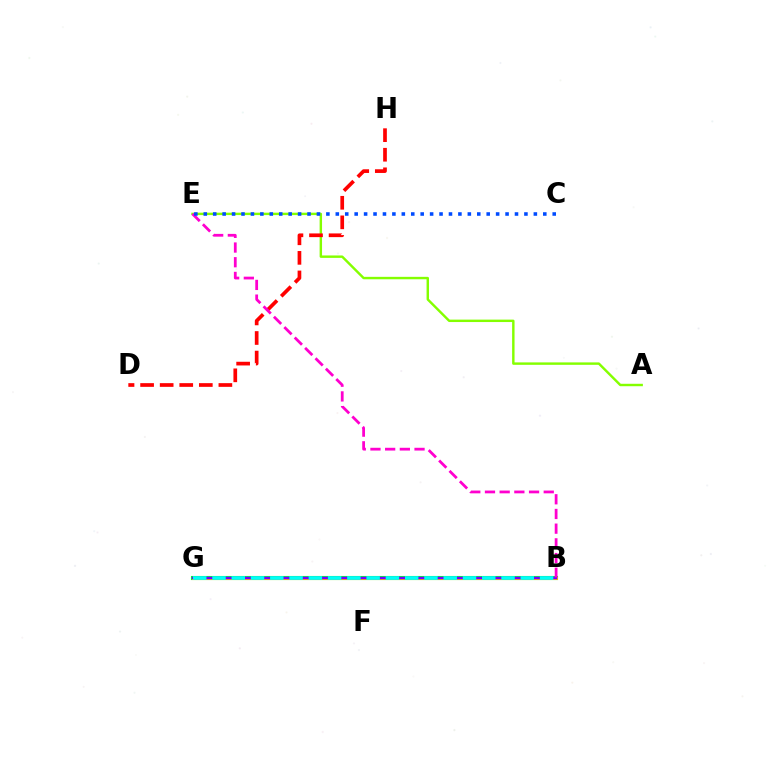{('B', 'G'): [{'color': '#00ff39', 'line_style': 'solid', 'thickness': 2.95}, {'color': '#ffbd00', 'line_style': 'solid', 'thickness': 2.2}, {'color': '#7200ff', 'line_style': 'solid', 'thickness': 1.77}, {'color': '#00fff6', 'line_style': 'dashed', 'thickness': 2.62}], ('A', 'E'): [{'color': '#84ff00', 'line_style': 'solid', 'thickness': 1.75}], ('D', 'H'): [{'color': '#ff0000', 'line_style': 'dashed', 'thickness': 2.66}], ('B', 'E'): [{'color': '#ff00cf', 'line_style': 'dashed', 'thickness': 2.0}], ('C', 'E'): [{'color': '#004bff', 'line_style': 'dotted', 'thickness': 2.56}]}